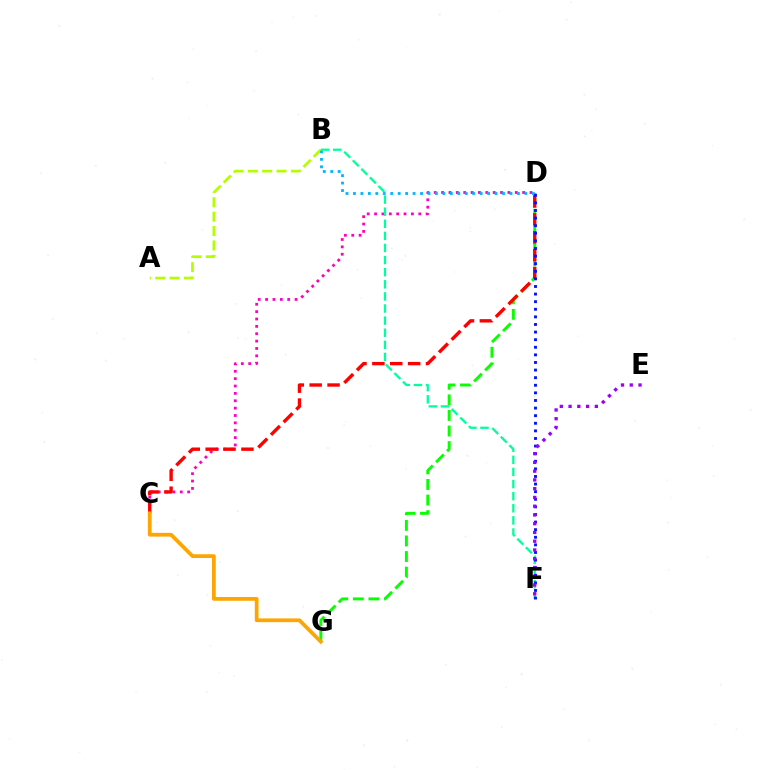{('C', 'D'): [{'color': '#ff00bd', 'line_style': 'dotted', 'thickness': 2.0}, {'color': '#ff0000', 'line_style': 'dashed', 'thickness': 2.43}], ('D', 'G'): [{'color': '#08ff00', 'line_style': 'dashed', 'thickness': 2.12}], ('A', 'B'): [{'color': '#b3ff00', 'line_style': 'dashed', 'thickness': 1.95}], ('B', 'D'): [{'color': '#00b5ff', 'line_style': 'dotted', 'thickness': 2.03}], ('B', 'F'): [{'color': '#00ff9d', 'line_style': 'dashed', 'thickness': 1.64}], ('C', 'G'): [{'color': '#ffa500', 'line_style': 'solid', 'thickness': 2.7}], ('D', 'F'): [{'color': '#0010ff', 'line_style': 'dotted', 'thickness': 2.06}], ('E', 'F'): [{'color': '#9b00ff', 'line_style': 'dotted', 'thickness': 2.38}]}